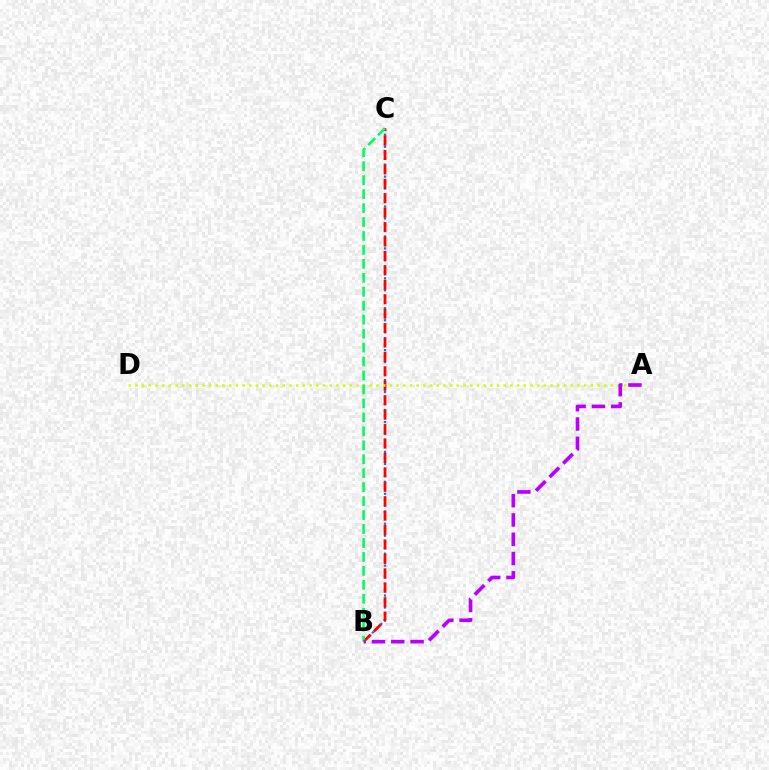{('B', 'C'): [{'color': '#0074ff', 'line_style': 'dotted', 'thickness': 1.63}, {'color': '#ff0000', 'line_style': 'dashed', 'thickness': 1.96}, {'color': '#00ff5c', 'line_style': 'dashed', 'thickness': 1.9}], ('A', 'D'): [{'color': '#d1ff00', 'line_style': 'dotted', 'thickness': 1.82}], ('A', 'B'): [{'color': '#b900ff', 'line_style': 'dashed', 'thickness': 2.62}]}